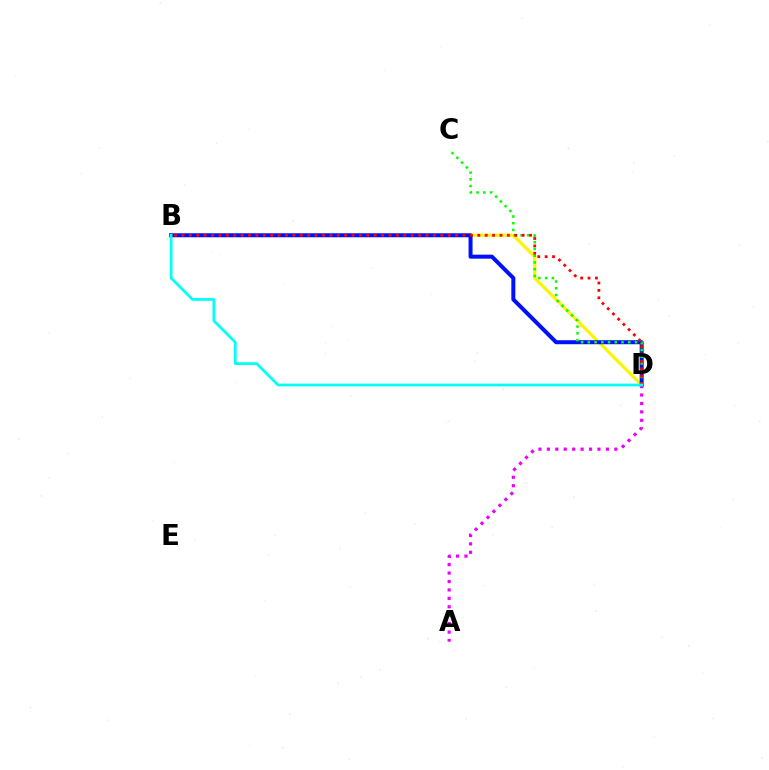{('B', 'D'): [{'color': '#fcf500', 'line_style': 'solid', 'thickness': 2.31}, {'color': '#0010ff', 'line_style': 'solid', 'thickness': 2.88}, {'color': '#ff0000', 'line_style': 'dotted', 'thickness': 2.01}, {'color': '#00fff6', 'line_style': 'solid', 'thickness': 1.99}], ('C', 'D'): [{'color': '#08ff00', 'line_style': 'dotted', 'thickness': 1.83}], ('A', 'D'): [{'color': '#ee00ff', 'line_style': 'dotted', 'thickness': 2.29}]}